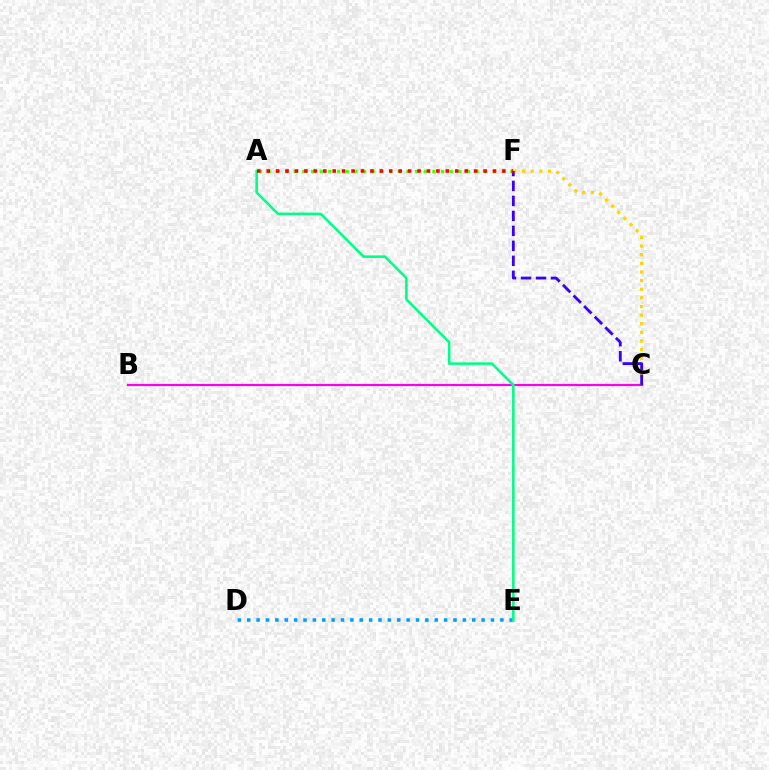{('B', 'C'): [{'color': '#ff00ed', 'line_style': 'solid', 'thickness': 1.56}], ('D', 'E'): [{'color': '#009eff', 'line_style': 'dotted', 'thickness': 2.55}], ('A', 'F'): [{'color': '#4fff00', 'line_style': 'dotted', 'thickness': 2.35}, {'color': '#ff0000', 'line_style': 'dotted', 'thickness': 2.56}], ('A', 'E'): [{'color': '#00ff86', 'line_style': 'solid', 'thickness': 1.85}], ('C', 'F'): [{'color': '#ffd500', 'line_style': 'dotted', 'thickness': 2.35}, {'color': '#3700ff', 'line_style': 'dashed', 'thickness': 2.03}]}